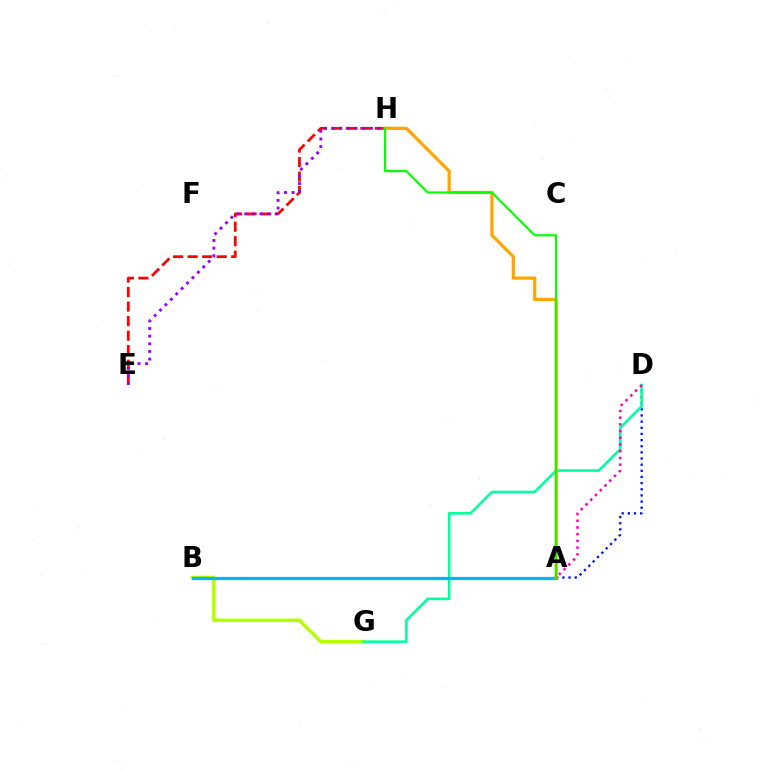{('B', 'G'): [{'color': '#b3ff00', 'line_style': 'solid', 'thickness': 2.54}], ('E', 'H'): [{'color': '#ff0000', 'line_style': 'dashed', 'thickness': 1.97}, {'color': '#9b00ff', 'line_style': 'dotted', 'thickness': 2.08}], ('A', 'D'): [{'color': '#0010ff', 'line_style': 'dotted', 'thickness': 1.67}, {'color': '#ff00bd', 'line_style': 'dotted', 'thickness': 1.82}], ('D', 'G'): [{'color': '#00ff9d', 'line_style': 'solid', 'thickness': 1.86}], ('A', 'B'): [{'color': '#00b5ff', 'line_style': 'solid', 'thickness': 2.32}], ('A', 'H'): [{'color': '#ffa500', 'line_style': 'solid', 'thickness': 2.33}, {'color': '#08ff00', 'line_style': 'solid', 'thickness': 1.57}]}